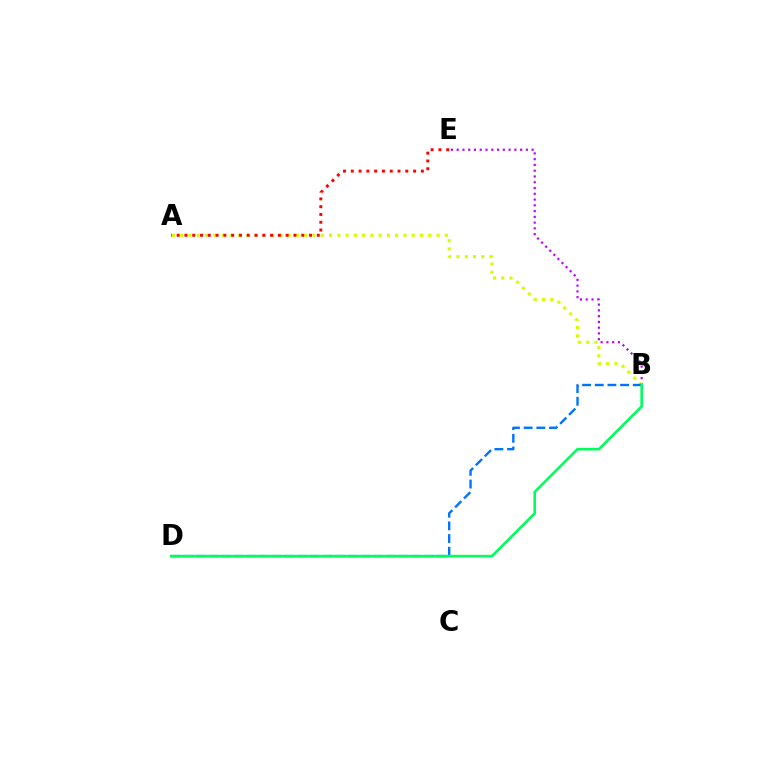{('B', 'E'): [{'color': '#b900ff', 'line_style': 'dotted', 'thickness': 1.57}], ('A', 'B'): [{'color': '#d1ff00', 'line_style': 'dotted', 'thickness': 2.25}], ('A', 'E'): [{'color': '#ff0000', 'line_style': 'dotted', 'thickness': 2.12}], ('B', 'D'): [{'color': '#0074ff', 'line_style': 'dashed', 'thickness': 1.72}, {'color': '#00ff5c', 'line_style': 'solid', 'thickness': 1.88}]}